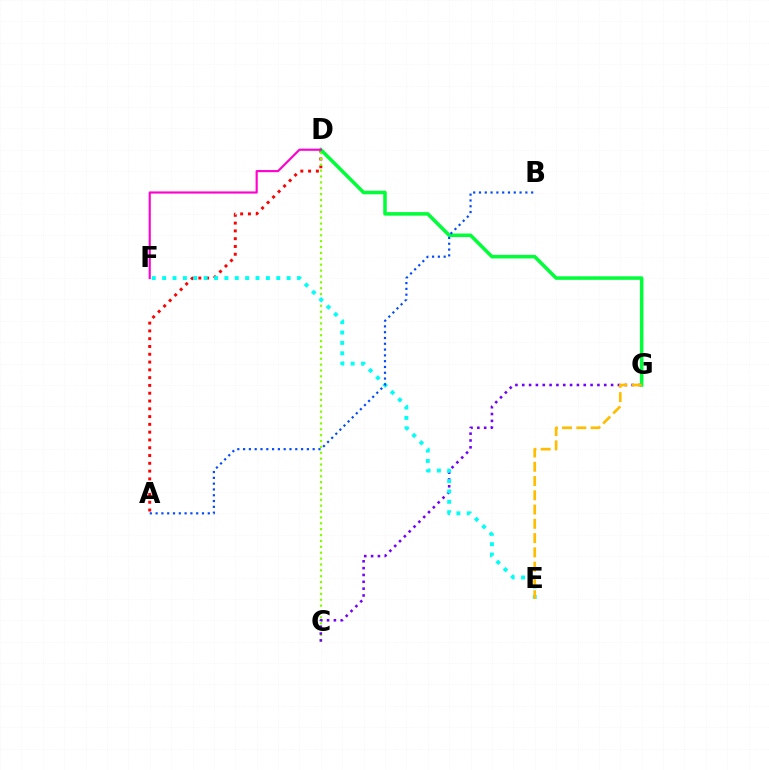{('A', 'D'): [{'color': '#ff0000', 'line_style': 'dotted', 'thickness': 2.12}], ('C', 'D'): [{'color': '#84ff00', 'line_style': 'dotted', 'thickness': 1.6}], ('D', 'G'): [{'color': '#00ff39', 'line_style': 'solid', 'thickness': 2.54}], ('C', 'G'): [{'color': '#7200ff', 'line_style': 'dotted', 'thickness': 1.86}], ('E', 'F'): [{'color': '#00fff6', 'line_style': 'dotted', 'thickness': 2.82}], ('E', 'G'): [{'color': '#ffbd00', 'line_style': 'dashed', 'thickness': 1.94}], ('A', 'B'): [{'color': '#004bff', 'line_style': 'dotted', 'thickness': 1.58}], ('D', 'F'): [{'color': '#ff00cf', 'line_style': 'solid', 'thickness': 1.54}]}